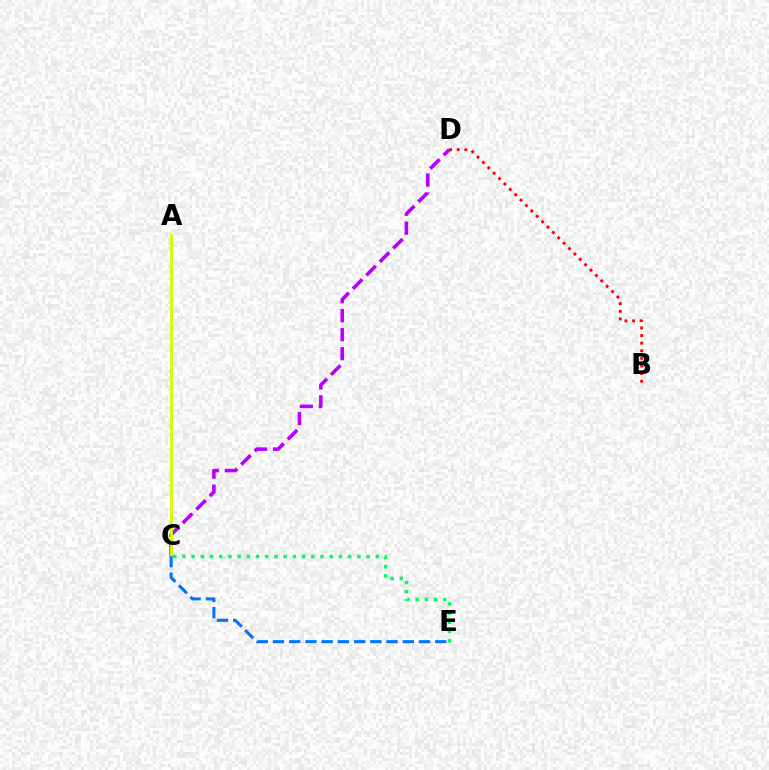{('C', 'D'): [{'color': '#b900ff', 'line_style': 'dashed', 'thickness': 2.58}], ('A', 'C'): [{'color': '#d1ff00', 'line_style': 'solid', 'thickness': 2.07}], ('B', 'D'): [{'color': '#ff0000', 'line_style': 'dotted', 'thickness': 2.07}], ('C', 'E'): [{'color': '#0074ff', 'line_style': 'dashed', 'thickness': 2.2}, {'color': '#00ff5c', 'line_style': 'dotted', 'thickness': 2.5}]}